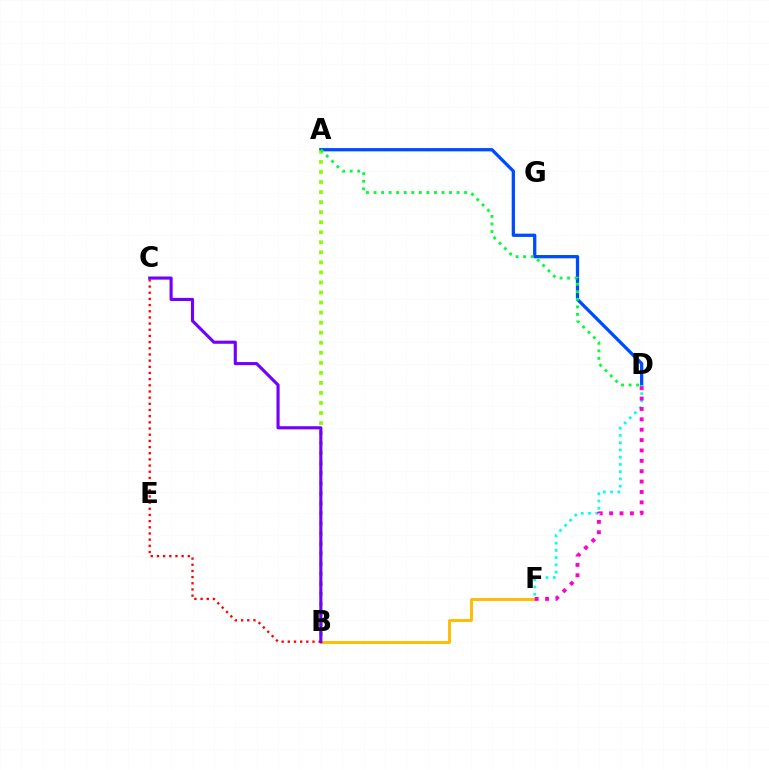{('A', 'D'): [{'color': '#004bff', 'line_style': 'solid', 'thickness': 2.36}, {'color': '#00ff39', 'line_style': 'dotted', 'thickness': 2.05}], ('D', 'F'): [{'color': '#00fff6', 'line_style': 'dotted', 'thickness': 1.97}, {'color': '#ff00cf', 'line_style': 'dotted', 'thickness': 2.82}], ('B', 'C'): [{'color': '#ff0000', 'line_style': 'dotted', 'thickness': 1.68}, {'color': '#7200ff', 'line_style': 'solid', 'thickness': 2.25}], ('A', 'B'): [{'color': '#84ff00', 'line_style': 'dotted', 'thickness': 2.73}], ('B', 'F'): [{'color': '#ffbd00', 'line_style': 'solid', 'thickness': 2.1}]}